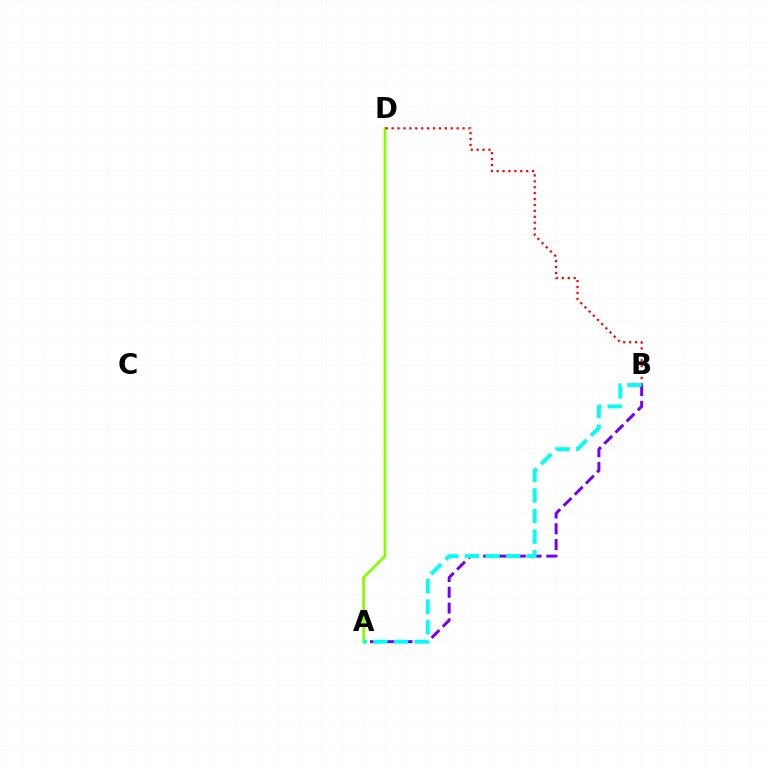{('A', 'B'): [{'color': '#7200ff', 'line_style': 'dashed', 'thickness': 2.15}, {'color': '#00fff6', 'line_style': 'dashed', 'thickness': 2.79}], ('A', 'D'): [{'color': '#84ff00', 'line_style': 'solid', 'thickness': 1.97}], ('B', 'D'): [{'color': '#ff0000', 'line_style': 'dotted', 'thickness': 1.61}]}